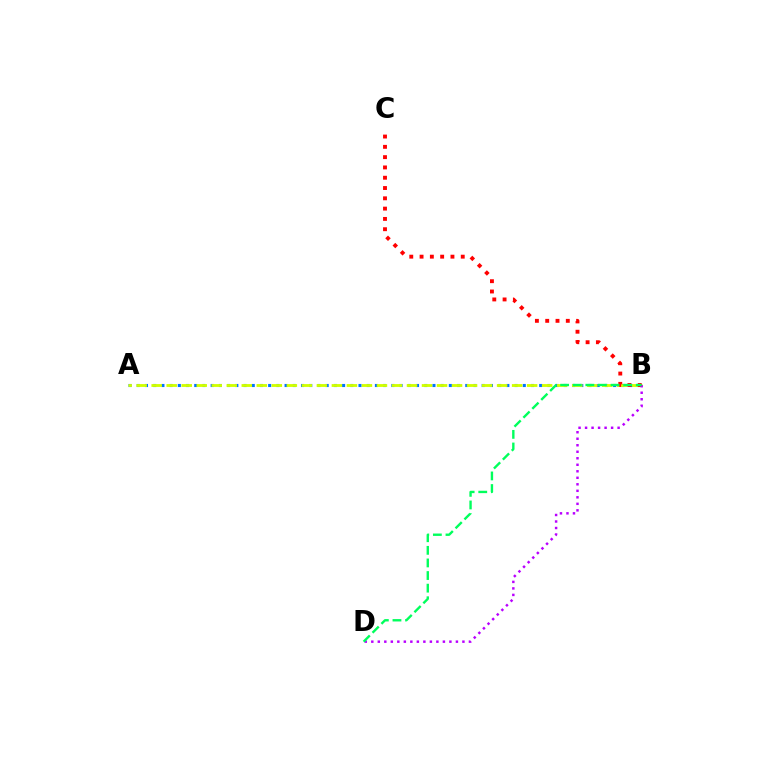{('A', 'B'): [{'color': '#0074ff', 'line_style': 'dotted', 'thickness': 2.23}, {'color': '#d1ff00', 'line_style': 'dashed', 'thickness': 2.04}], ('B', 'C'): [{'color': '#ff0000', 'line_style': 'dotted', 'thickness': 2.8}], ('B', 'D'): [{'color': '#b900ff', 'line_style': 'dotted', 'thickness': 1.77}, {'color': '#00ff5c', 'line_style': 'dashed', 'thickness': 1.71}]}